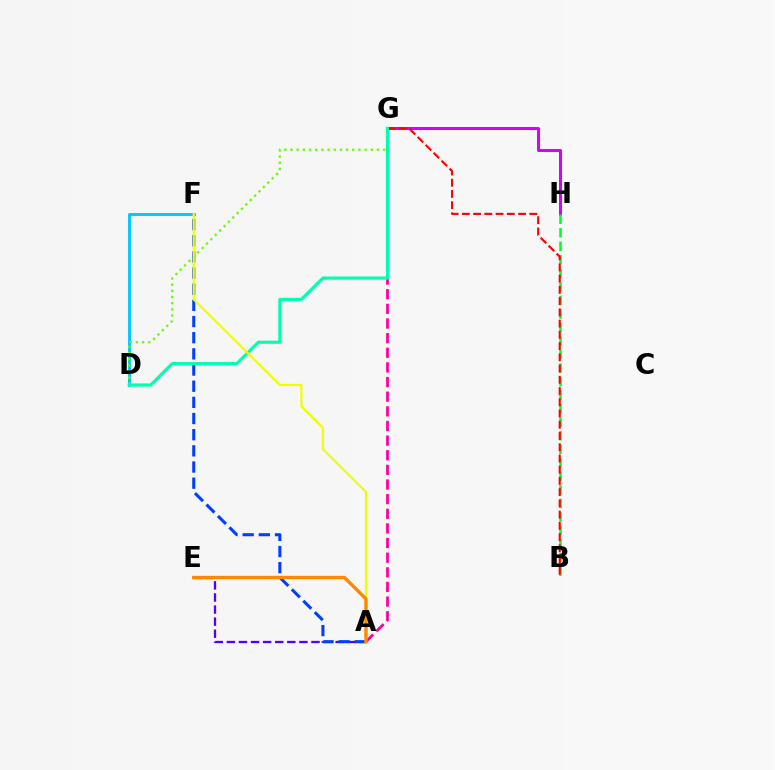{('D', 'F'): [{'color': '#00c7ff', 'line_style': 'solid', 'thickness': 2.09}], ('A', 'G'): [{'color': '#ff00a0', 'line_style': 'dashed', 'thickness': 1.99}], ('D', 'G'): [{'color': '#66ff00', 'line_style': 'dotted', 'thickness': 1.68}, {'color': '#00ffaf', 'line_style': 'solid', 'thickness': 2.27}], ('A', 'E'): [{'color': '#4f00ff', 'line_style': 'dashed', 'thickness': 1.64}, {'color': '#ff8800', 'line_style': 'solid', 'thickness': 2.45}], ('G', 'H'): [{'color': '#d600ff', 'line_style': 'solid', 'thickness': 2.18}], ('B', 'H'): [{'color': '#00ff27', 'line_style': 'dashed', 'thickness': 1.84}], ('A', 'F'): [{'color': '#003fff', 'line_style': 'dashed', 'thickness': 2.2}, {'color': '#eeff00', 'line_style': 'solid', 'thickness': 1.56}], ('B', 'G'): [{'color': '#ff0000', 'line_style': 'dashed', 'thickness': 1.53}]}